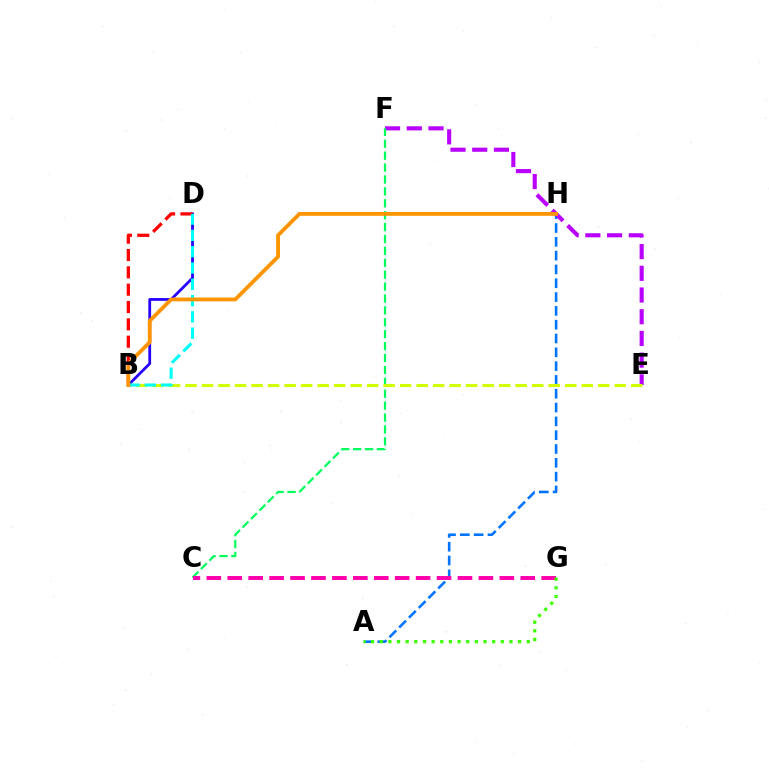{('A', 'H'): [{'color': '#0074ff', 'line_style': 'dashed', 'thickness': 1.88}], ('E', 'F'): [{'color': '#b900ff', 'line_style': 'dashed', 'thickness': 2.95}], ('B', 'D'): [{'color': '#2500ff', 'line_style': 'solid', 'thickness': 2.0}, {'color': '#ff0000', 'line_style': 'dashed', 'thickness': 2.36}, {'color': '#00fff6', 'line_style': 'dashed', 'thickness': 2.21}], ('C', 'F'): [{'color': '#00ff5c', 'line_style': 'dashed', 'thickness': 1.62}], ('C', 'G'): [{'color': '#ff00ac', 'line_style': 'dashed', 'thickness': 2.84}], ('B', 'E'): [{'color': '#d1ff00', 'line_style': 'dashed', 'thickness': 2.24}], ('A', 'G'): [{'color': '#3dff00', 'line_style': 'dotted', 'thickness': 2.35}], ('B', 'H'): [{'color': '#ff9400', 'line_style': 'solid', 'thickness': 2.74}]}